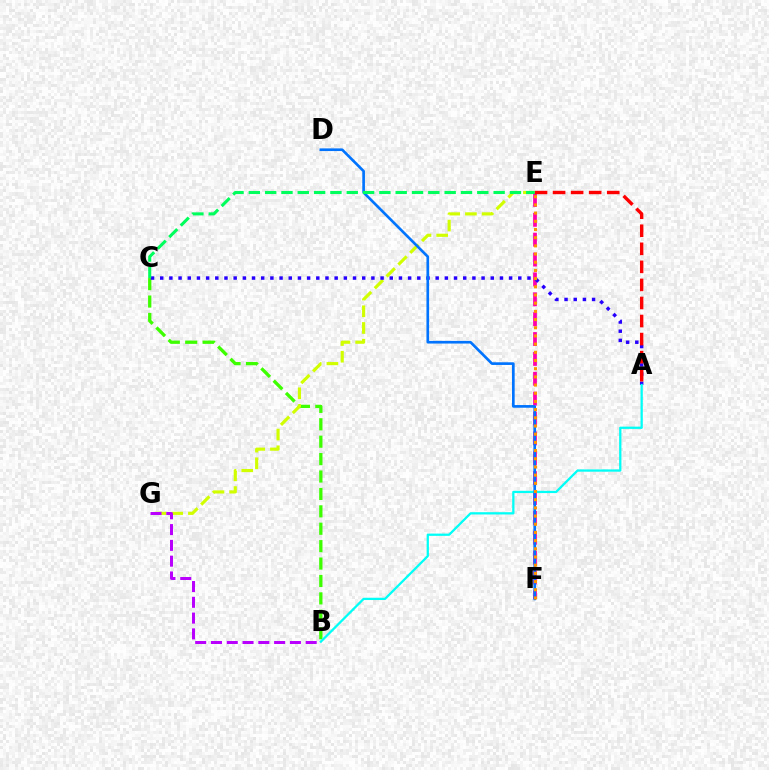{('B', 'C'): [{'color': '#3dff00', 'line_style': 'dashed', 'thickness': 2.37}], ('E', 'G'): [{'color': '#d1ff00', 'line_style': 'dashed', 'thickness': 2.27}], ('E', 'F'): [{'color': '#ff00ac', 'line_style': 'dashed', 'thickness': 2.7}, {'color': '#ff9400', 'line_style': 'dotted', 'thickness': 2.22}], ('A', 'C'): [{'color': '#2500ff', 'line_style': 'dotted', 'thickness': 2.49}], ('A', 'E'): [{'color': '#ff0000', 'line_style': 'dashed', 'thickness': 2.45}], ('A', 'B'): [{'color': '#00fff6', 'line_style': 'solid', 'thickness': 1.63}], ('D', 'F'): [{'color': '#0074ff', 'line_style': 'solid', 'thickness': 1.92}], ('B', 'G'): [{'color': '#b900ff', 'line_style': 'dashed', 'thickness': 2.14}], ('C', 'E'): [{'color': '#00ff5c', 'line_style': 'dashed', 'thickness': 2.22}]}